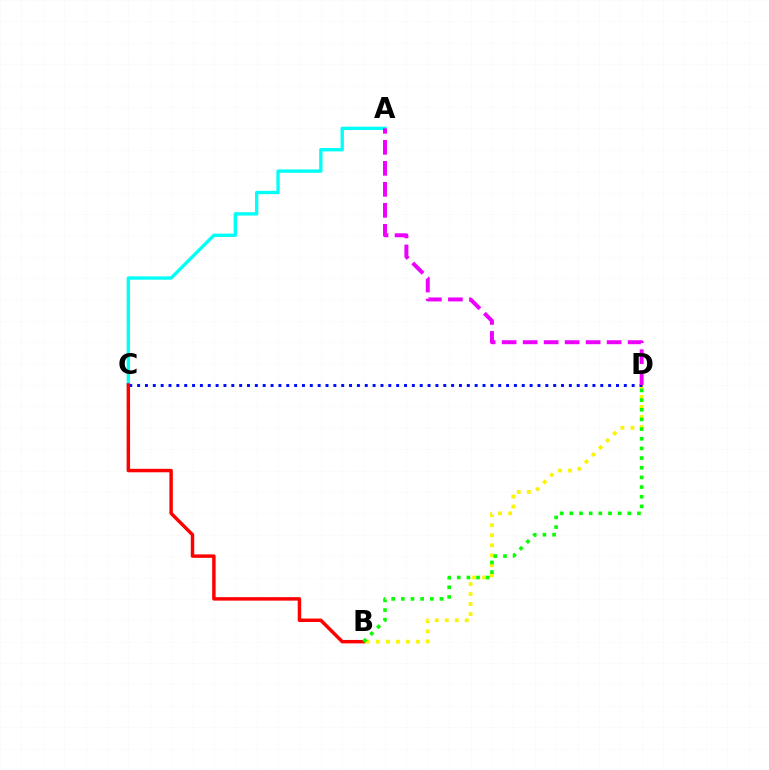{('B', 'D'): [{'color': '#fcf500', 'line_style': 'dotted', 'thickness': 2.72}, {'color': '#08ff00', 'line_style': 'dotted', 'thickness': 2.63}], ('A', 'C'): [{'color': '#00fff6', 'line_style': 'solid', 'thickness': 2.41}], ('C', 'D'): [{'color': '#0010ff', 'line_style': 'dotted', 'thickness': 2.13}], ('B', 'C'): [{'color': '#ff0000', 'line_style': 'solid', 'thickness': 2.49}], ('A', 'D'): [{'color': '#ee00ff', 'line_style': 'dashed', 'thickness': 2.85}]}